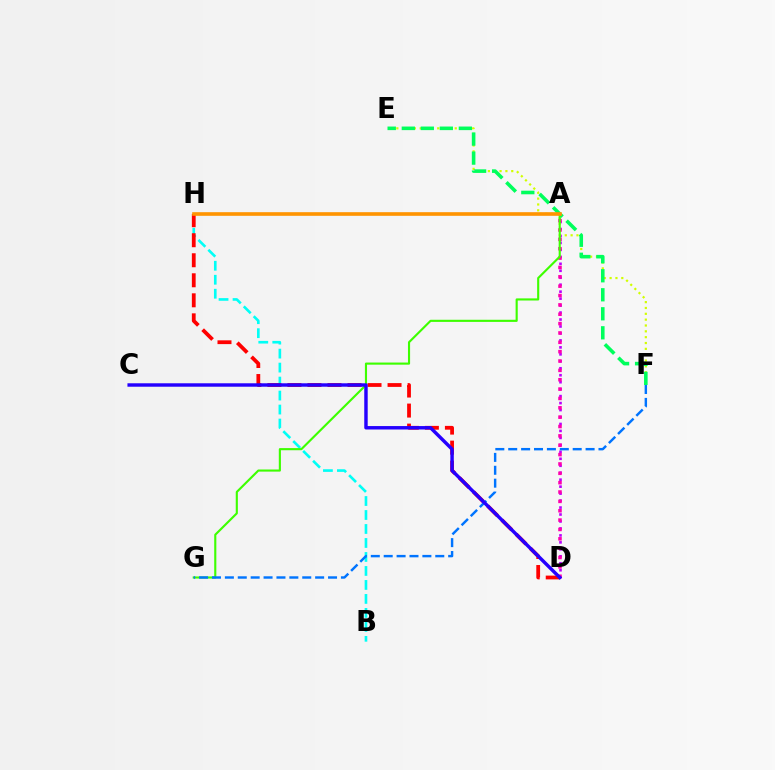{('A', 'D'): [{'color': '#b900ff', 'line_style': 'dotted', 'thickness': 1.89}, {'color': '#ff00ac', 'line_style': 'dotted', 'thickness': 2.54}], ('E', 'F'): [{'color': '#d1ff00', 'line_style': 'dotted', 'thickness': 1.59}, {'color': '#00ff5c', 'line_style': 'dashed', 'thickness': 2.58}], ('B', 'H'): [{'color': '#00fff6', 'line_style': 'dashed', 'thickness': 1.9}], ('D', 'H'): [{'color': '#ff0000', 'line_style': 'dashed', 'thickness': 2.72}], ('A', 'G'): [{'color': '#3dff00', 'line_style': 'solid', 'thickness': 1.53}], ('F', 'G'): [{'color': '#0074ff', 'line_style': 'dashed', 'thickness': 1.75}], ('A', 'H'): [{'color': '#ff9400', 'line_style': 'solid', 'thickness': 2.62}], ('C', 'D'): [{'color': '#2500ff', 'line_style': 'solid', 'thickness': 2.48}]}